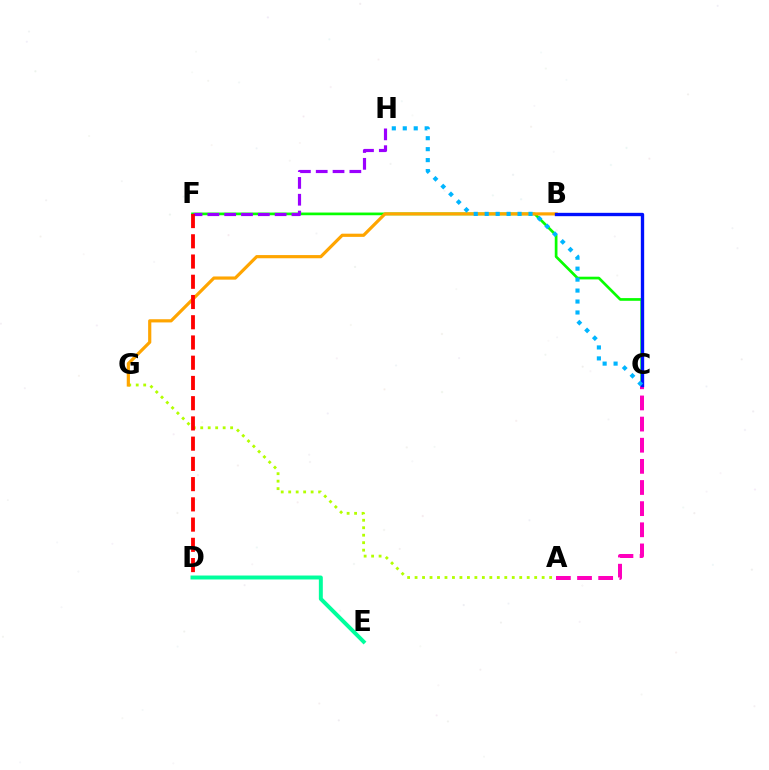{('C', 'F'): [{'color': '#08ff00', 'line_style': 'solid', 'thickness': 1.94}], ('F', 'H'): [{'color': '#9b00ff', 'line_style': 'dashed', 'thickness': 2.28}], ('A', 'C'): [{'color': '#ff00bd', 'line_style': 'dashed', 'thickness': 2.87}], ('A', 'G'): [{'color': '#b3ff00', 'line_style': 'dotted', 'thickness': 2.03}], ('B', 'G'): [{'color': '#ffa500', 'line_style': 'solid', 'thickness': 2.29}], ('B', 'C'): [{'color': '#0010ff', 'line_style': 'solid', 'thickness': 2.41}], ('D', 'E'): [{'color': '#00ff9d', 'line_style': 'solid', 'thickness': 2.85}], ('C', 'H'): [{'color': '#00b5ff', 'line_style': 'dotted', 'thickness': 2.98}], ('D', 'F'): [{'color': '#ff0000', 'line_style': 'dashed', 'thickness': 2.75}]}